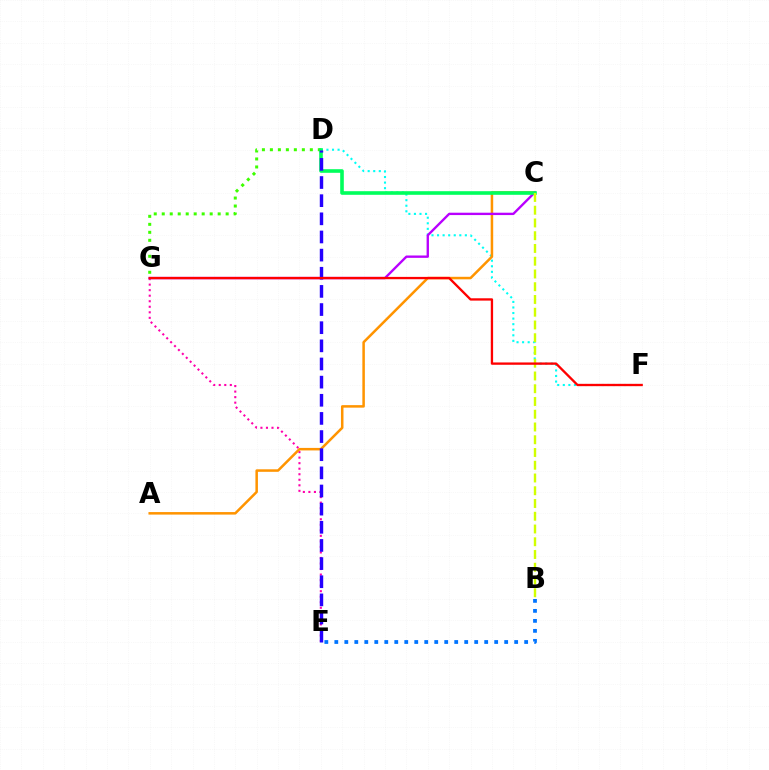{('D', 'G'): [{'color': '#3dff00', 'line_style': 'dotted', 'thickness': 2.17}], ('E', 'G'): [{'color': '#ff00ac', 'line_style': 'dotted', 'thickness': 1.5}], ('D', 'F'): [{'color': '#00fff6', 'line_style': 'dotted', 'thickness': 1.51}], ('B', 'E'): [{'color': '#0074ff', 'line_style': 'dotted', 'thickness': 2.71}], ('A', 'C'): [{'color': '#ff9400', 'line_style': 'solid', 'thickness': 1.81}], ('C', 'G'): [{'color': '#b900ff', 'line_style': 'solid', 'thickness': 1.7}], ('C', 'D'): [{'color': '#00ff5c', 'line_style': 'solid', 'thickness': 2.6}], ('D', 'E'): [{'color': '#2500ff', 'line_style': 'dashed', 'thickness': 2.47}], ('B', 'C'): [{'color': '#d1ff00', 'line_style': 'dashed', 'thickness': 1.73}], ('F', 'G'): [{'color': '#ff0000', 'line_style': 'solid', 'thickness': 1.67}]}